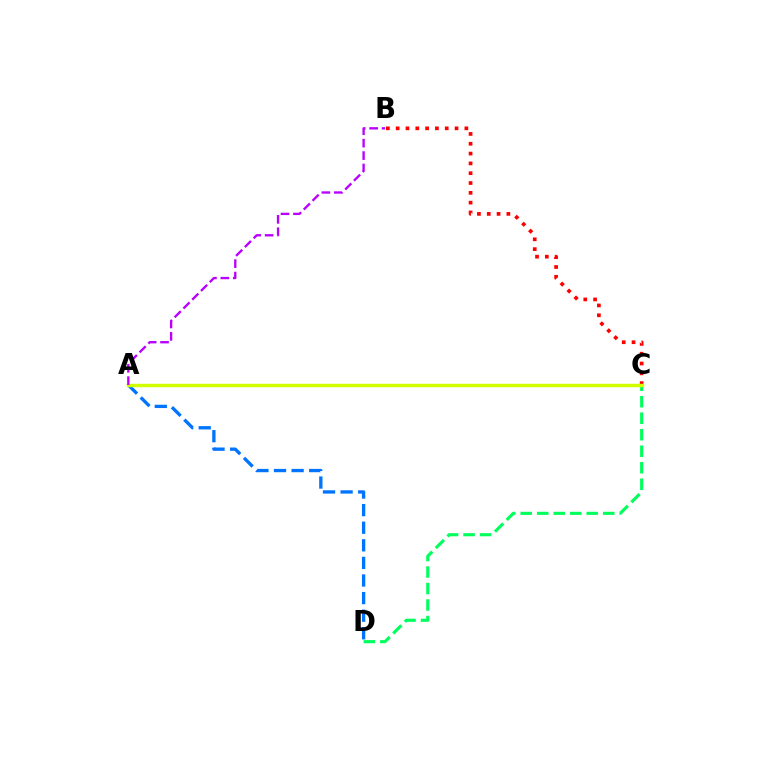{('B', 'C'): [{'color': '#ff0000', 'line_style': 'dotted', 'thickness': 2.67}], ('A', 'D'): [{'color': '#0074ff', 'line_style': 'dashed', 'thickness': 2.39}], ('C', 'D'): [{'color': '#00ff5c', 'line_style': 'dashed', 'thickness': 2.24}], ('A', 'C'): [{'color': '#d1ff00', 'line_style': 'solid', 'thickness': 2.48}], ('A', 'B'): [{'color': '#b900ff', 'line_style': 'dashed', 'thickness': 1.69}]}